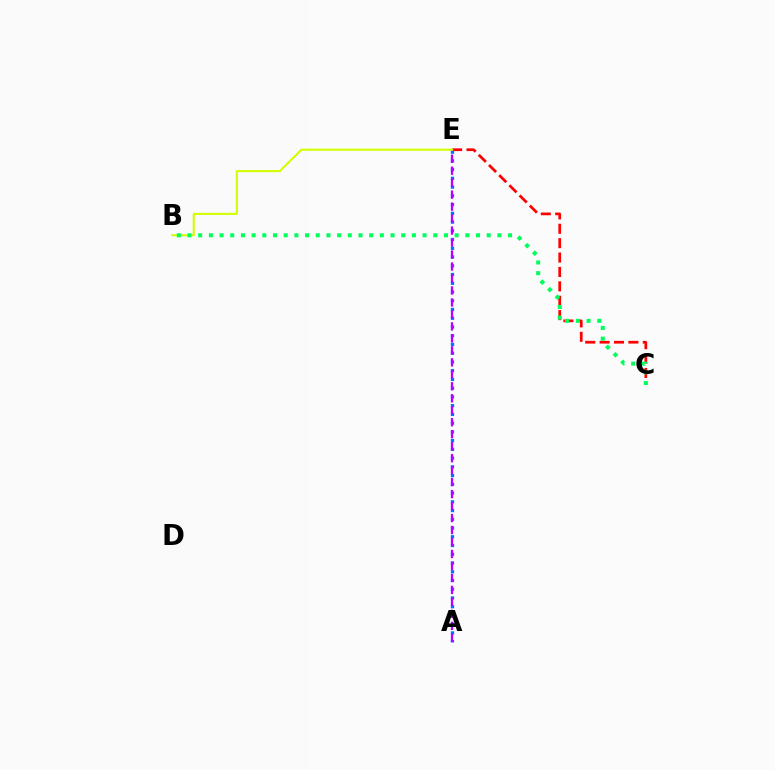{('C', 'E'): [{'color': '#ff0000', 'line_style': 'dashed', 'thickness': 1.96}], ('A', 'E'): [{'color': '#0074ff', 'line_style': 'dotted', 'thickness': 2.38}, {'color': '#b900ff', 'line_style': 'dashed', 'thickness': 1.63}], ('B', 'E'): [{'color': '#d1ff00', 'line_style': 'solid', 'thickness': 1.51}], ('B', 'C'): [{'color': '#00ff5c', 'line_style': 'dotted', 'thickness': 2.9}]}